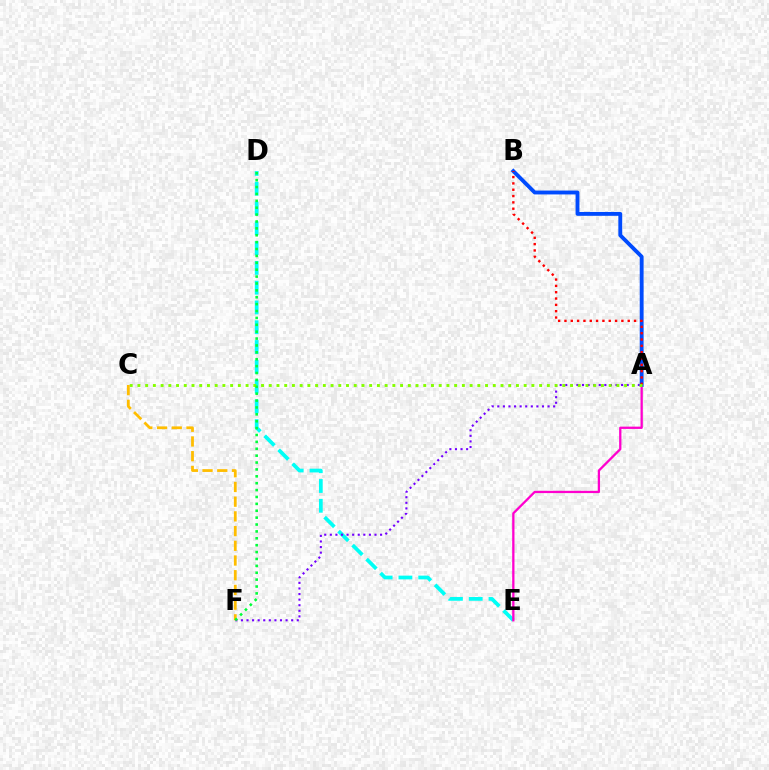{('D', 'E'): [{'color': '#00fff6', 'line_style': 'dashed', 'thickness': 2.69}], ('A', 'F'): [{'color': '#7200ff', 'line_style': 'dotted', 'thickness': 1.52}], ('A', 'E'): [{'color': '#ff00cf', 'line_style': 'solid', 'thickness': 1.65}], ('A', 'B'): [{'color': '#004bff', 'line_style': 'solid', 'thickness': 2.78}, {'color': '#ff0000', 'line_style': 'dotted', 'thickness': 1.72}], ('A', 'C'): [{'color': '#84ff00', 'line_style': 'dotted', 'thickness': 2.1}], ('C', 'F'): [{'color': '#ffbd00', 'line_style': 'dashed', 'thickness': 2.0}], ('D', 'F'): [{'color': '#00ff39', 'line_style': 'dotted', 'thickness': 1.87}]}